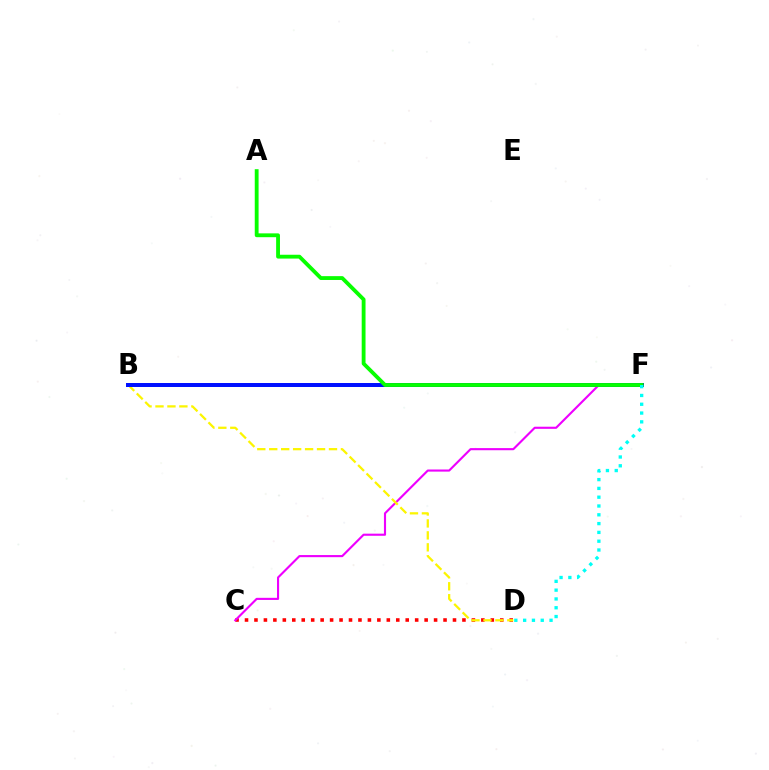{('C', 'D'): [{'color': '#ff0000', 'line_style': 'dotted', 'thickness': 2.57}], ('C', 'F'): [{'color': '#ee00ff', 'line_style': 'solid', 'thickness': 1.53}], ('B', 'D'): [{'color': '#fcf500', 'line_style': 'dashed', 'thickness': 1.62}], ('B', 'F'): [{'color': '#0010ff', 'line_style': 'solid', 'thickness': 2.87}], ('A', 'F'): [{'color': '#08ff00', 'line_style': 'solid', 'thickness': 2.76}], ('D', 'F'): [{'color': '#00fff6', 'line_style': 'dotted', 'thickness': 2.39}]}